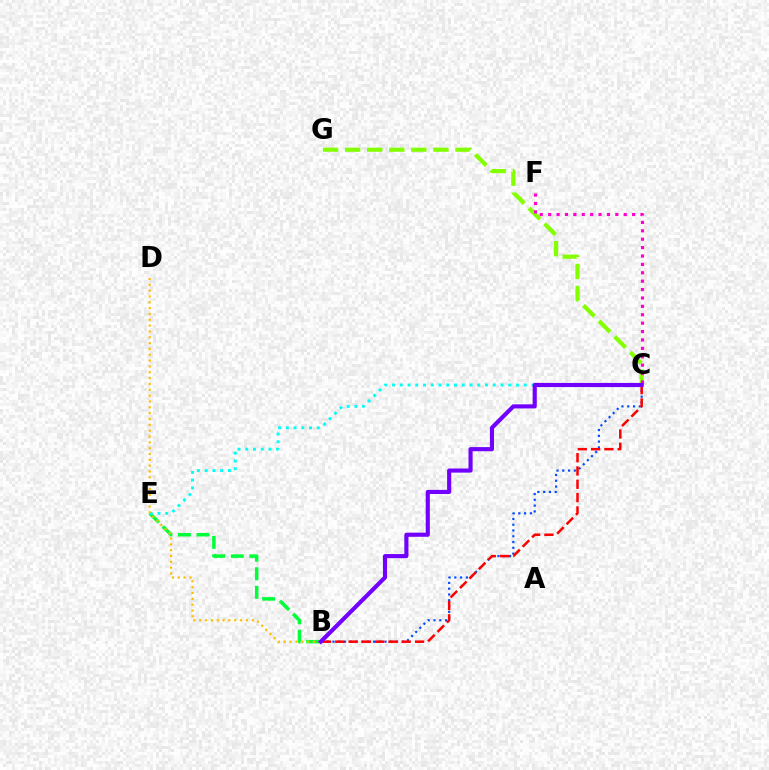{('B', 'E'): [{'color': '#00ff39', 'line_style': 'dashed', 'thickness': 2.52}], ('B', 'C'): [{'color': '#004bff', 'line_style': 'dotted', 'thickness': 1.57}, {'color': '#ff0000', 'line_style': 'dashed', 'thickness': 1.81}, {'color': '#7200ff', 'line_style': 'solid', 'thickness': 2.97}], ('C', 'E'): [{'color': '#00fff6', 'line_style': 'dotted', 'thickness': 2.1}], ('C', 'G'): [{'color': '#84ff00', 'line_style': 'dashed', 'thickness': 3.0}], ('B', 'D'): [{'color': '#ffbd00', 'line_style': 'dotted', 'thickness': 1.59}], ('C', 'F'): [{'color': '#ff00cf', 'line_style': 'dotted', 'thickness': 2.28}]}